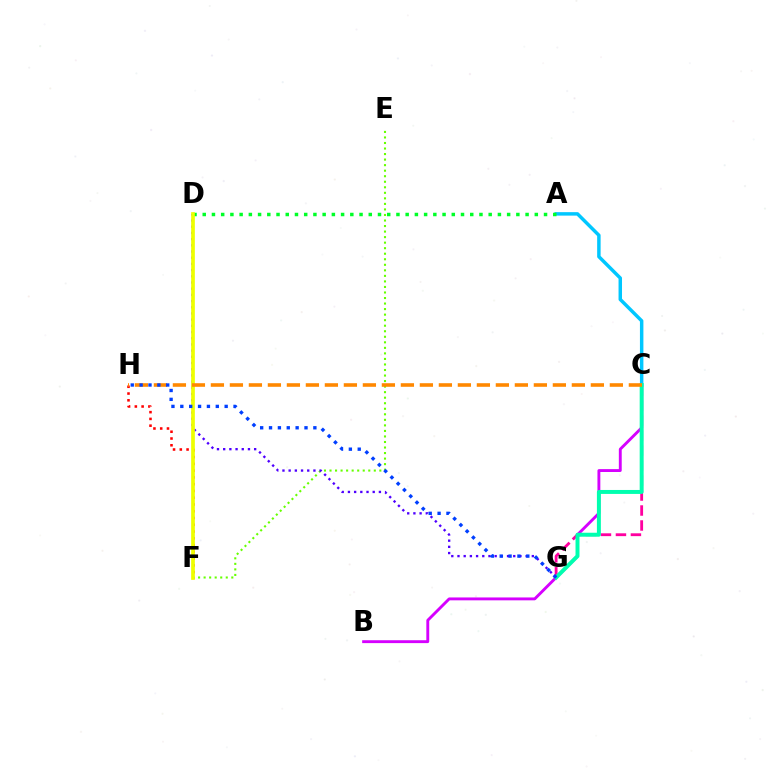{('A', 'C'): [{'color': '#00c7ff', 'line_style': 'solid', 'thickness': 2.5}], ('C', 'G'): [{'color': '#ff00a0', 'line_style': 'dashed', 'thickness': 2.03}, {'color': '#00ffaf', 'line_style': 'solid', 'thickness': 2.85}], ('A', 'D'): [{'color': '#00ff27', 'line_style': 'dotted', 'thickness': 2.51}], ('F', 'H'): [{'color': '#ff0000', 'line_style': 'dotted', 'thickness': 1.84}], ('E', 'F'): [{'color': '#66ff00', 'line_style': 'dotted', 'thickness': 1.5}], ('B', 'C'): [{'color': '#d600ff', 'line_style': 'solid', 'thickness': 2.08}], ('D', 'G'): [{'color': '#4f00ff', 'line_style': 'dotted', 'thickness': 1.68}], ('D', 'F'): [{'color': '#eeff00', 'line_style': 'solid', 'thickness': 2.67}], ('C', 'H'): [{'color': '#ff8800', 'line_style': 'dashed', 'thickness': 2.58}], ('G', 'H'): [{'color': '#003fff', 'line_style': 'dotted', 'thickness': 2.41}]}